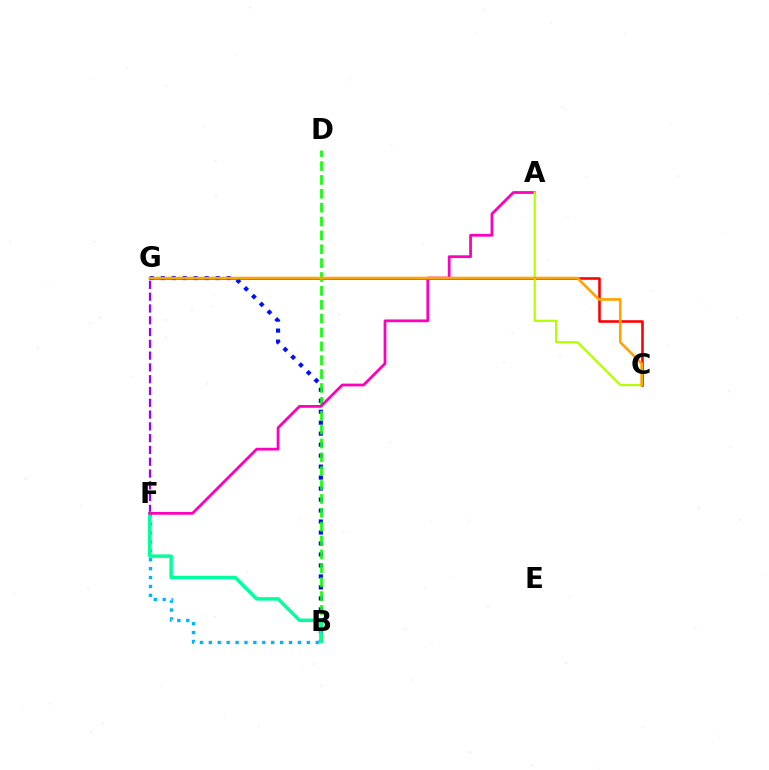{('B', 'G'): [{'color': '#0010ff', 'line_style': 'dotted', 'thickness': 2.98}], ('C', 'G'): [{'color': '#ff0000', 'line_style': 'solid', 'thickness': 1.86}, {'color': '#ffa500', 'line_style': 'solid', 'thickness': 1.93}], ('F', 'G'): [{'color': '#9b00ff', 'line_style': 'dashed', 'thickness': 1.6}], ('B', 'F'): [{'color': '#00b5ff', 'line_style': 'dotted', 'thickness': 2.42}, {'color': '#00ff9d', 'line_style': 'solid', 'thickness': 2.49}], ('B', 'D'): [{'color': '#08ff00', 'line_style': 'dashed', 'thickness': 1.88}], ('A', 'F'): [{'color': '#ff00bd', 'line_style': 'solid', 'thickness': 1.99}], ('A', 'C'): [{'color': '#b3ff00', 'line_style': 'solid', 'thickness': 1.58}]}